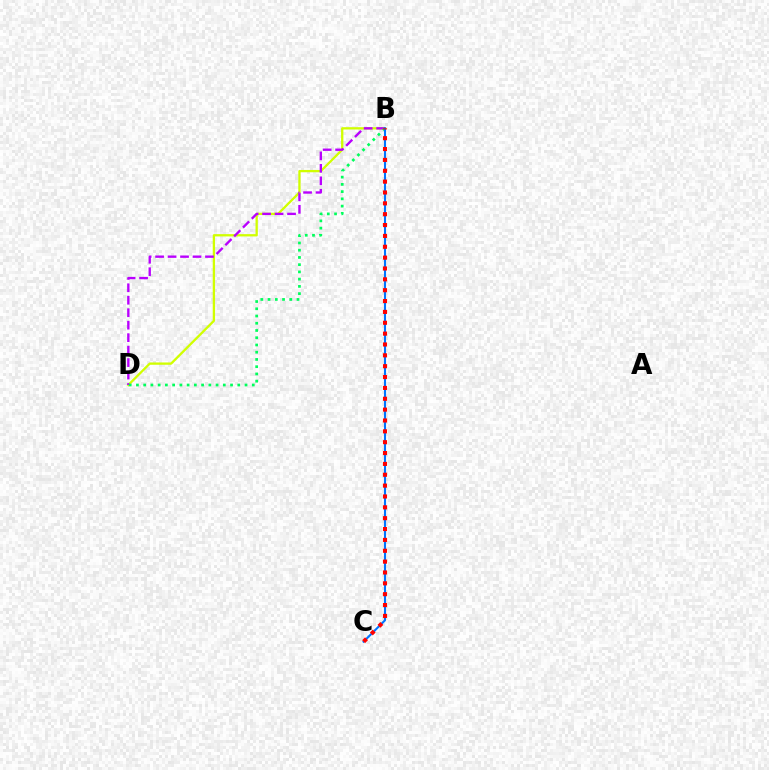{('B', 'D'): [{'color': '#d1ff00', 'line_style': 'solid', 'thickness': 1.66}, {'color': '#b900ff', 'line_style': 'dashed', 'thickness': 1.69}, {'color': '#00ff5c', 'line_style': 'dotted', 'thickness': 1.97}], ('B', 'C'): [{'color': '#0074ff', 'line_style': 'solid', 'thickness': 1.5}, {'color': '#ff0000', 'line_style': 'dotted', 'thickness': 2.95}]}